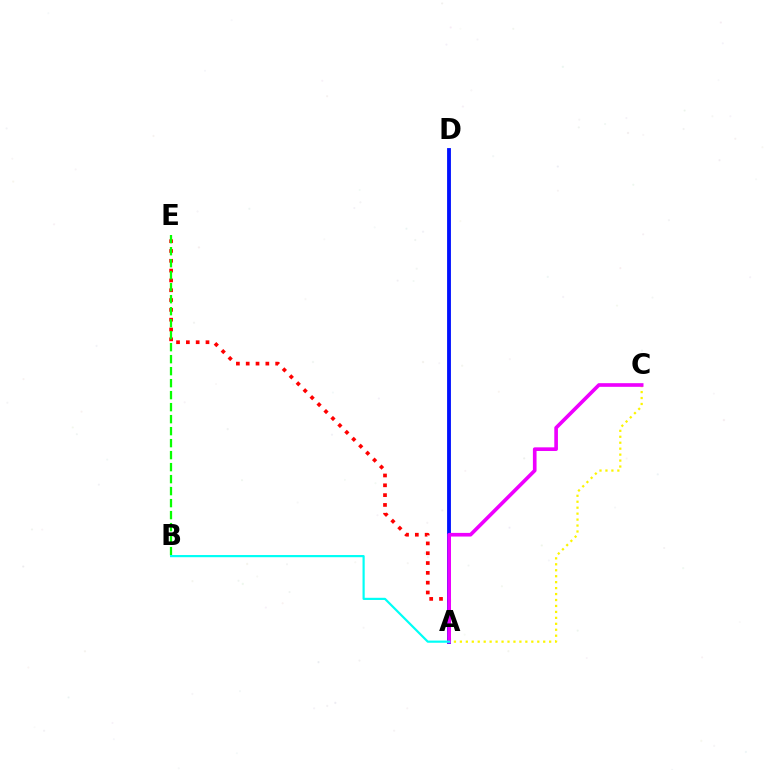{('A', 'E'): [{'color': '#ff0000', 'line_style': 'dotted', 'thickness': 2.67}], ('A', 'D'): [{'color': '#0010ff', 'line_style': 'solid', 'thickness': 2.76}], ('A', 'C'): [{'color': '#fcf500', 'line_style': 'dotted', 'thickness': 1.62}, {'color': '#ee00ff', 'line_style': 'solid', 'thickness': 2.63}], ('B', 'E'): [{'color': '#08ff00', 'line_style': 'dashed', 'thickness': 1.63}], ('A', 'B'): [{'color': '#00fff6', 'line_style': 'solid', 'thickness': 1.57}]}